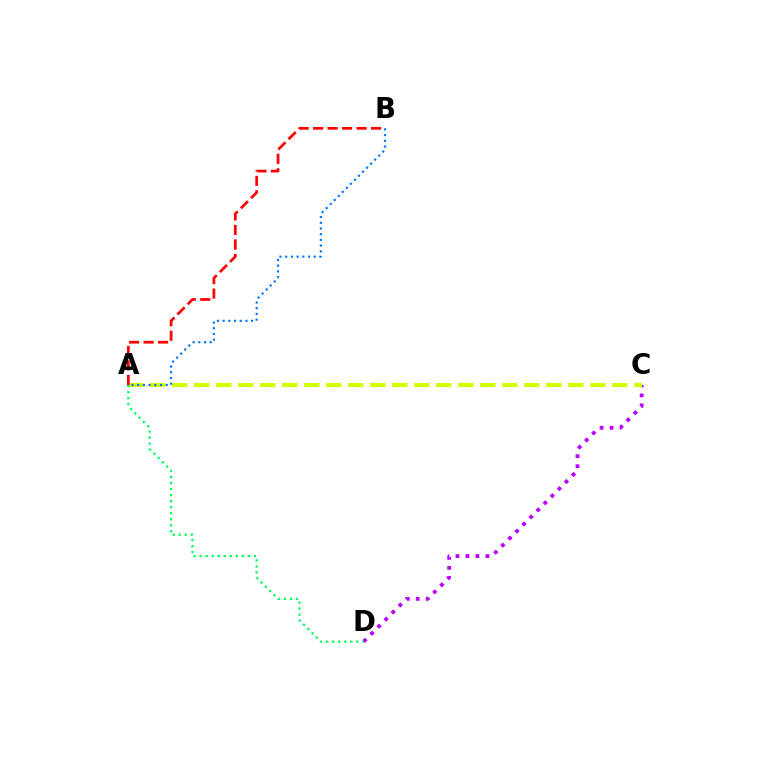{('C', 'D'): [{'color': '#b900ff', 'line_style': 'dotted', 'thickness': 2.72}], ('A', 'C'): [{'color': '#d1ff00', 'line_style': 'dashed', 'thickness': 2.99}], ('A', 'B'): [{'color': '#ff0000', 'line_style': 'dashed', 'thickness': 1.97}, {'color': '#0074ff', 'line_style': 'dotted', 'thickness': 1.55}], ('A', 'D'): [{'color': '#00ff5c', 'line_style': 'dotted', 'thickness': 1.64}]}